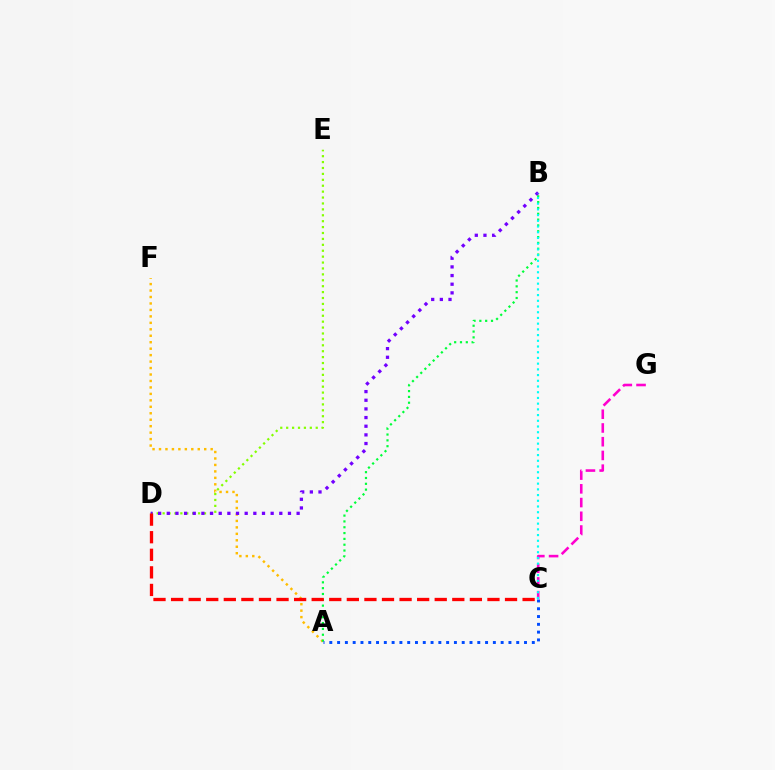{('A', 'F'): [{'color': '#ffbd00', 'line_style': 'dotted', 'thickness': 1.75}], ('D', 'E'): [{'color': '#84ff00', 'line_style': 'dotted', 'thickness': 1.61}], ('B', 'D'): [{'color': '#7200ff', 'line_style': 'dotted', 'thickness': 2.35}], ('A', 'B'): [{'color': '#00ff39', 'line_style': 'dotted', 'thickness': 1.58}], ('C', 'D'): [{'color': '#ff0000', 'line_style': 'dashed', 'thickness': 2.39}], ('C', 'G'): [{'color': '#ff00cf', 'line_style': 'dashed', 'thickness': 1.87}], ('A', 'C'): [{'color': '#004bff', 'line_style': 'dotted', 'thickness': 2.12}], ('B', 'C'): [{'color': '#00fff6', 'line_style': 'dotted', 'thickness': 1.55}]}